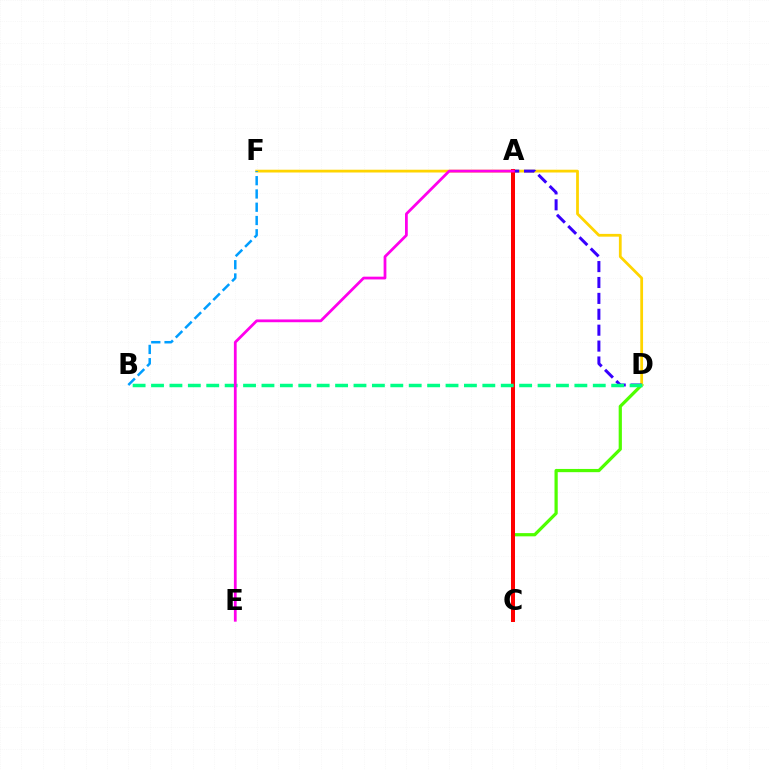{('C', 'D'): [{'color': '#4fff00', 'line_style': 'solid', 'thickness': 2.32}], ('D', 'F'): [{'color': '#ffd500', 'line_style': 'solid', 'thickness': 2.0}], ('A', 'D'): [{'color': '#3700ff', 'line_style': 'dashed', 'thickness': 2.16}], ('A', 'C'): [{'color': '#ff0000', 'line_style': 'solid', 'thickness': 2.88}], ('B', 'F'): [{'color': '#009eff', 'line_style': 'dashed', 'thickness': 1.8}], ('B', 'D'): [{'color': '#00ff86', 'line_style': 'dashed', 'thickness': 2.5}], ('A', 'E'): [{'color': '#ff00ed', 'line_style': 'solid', 'thickness': 2.0}]}